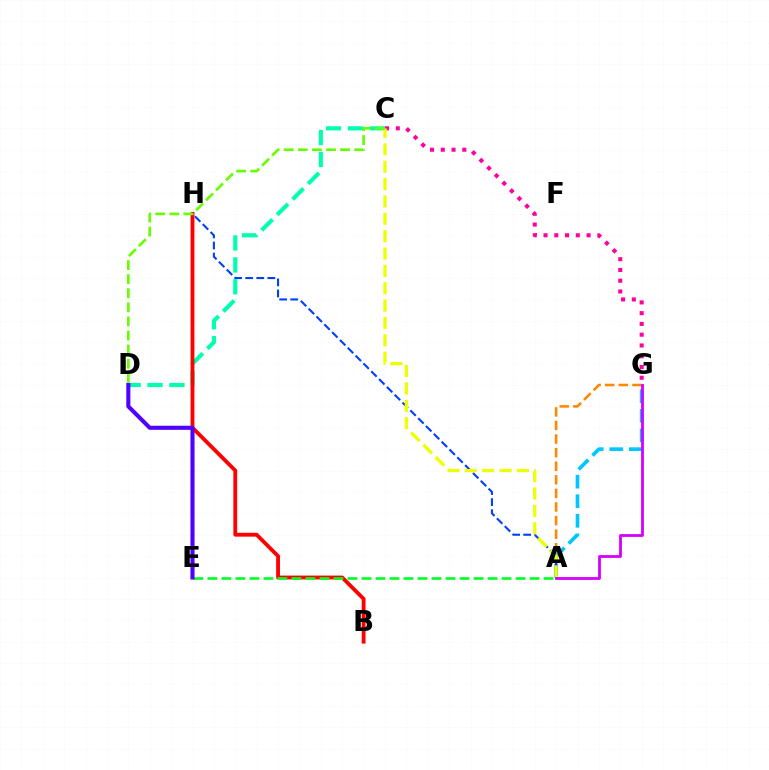{('C', 'G'): [{'color': '#ff00a0', 'line_style': 'dotted', 'thickness': 2.93}], ('C', 'D'): [{'color': '#00ffaf', 'line_style': 'dashed', 'thickness': 2.98}, {'color': '#66ff00', 'line_style': 'dashed', 'thickness': 1.92}], ('A', 'G'): [{'color': '#ff8800', 'line_style': 'dashed', 'thickness': 1.85}, {'color': '#00c7ff', 'line_style': 'dashed', 'thickness': 2.66}, {'color': '#d600ff', 'line_style': 'solid', 'thickness': 2.02}], ('B', 'H'): [{'color': '#ff0000', 'line_style': 'solid', 'thickness': 2.76}], ('A', 'E'): [{'color': '#00ff27', 'line_style': 'dashed', 'thickness': 1.9}], ('A', 'H'): [{'color': '#003fff', 'line_style': 'dashed', 'thickness': 1.5}], ('A', 'C'): [{'color': '#eeff00', 'line_style': 'dashed', 'thickness': 2.36}], ('D', 'E'): [{'color': '#4f00ff', 'line_style': 'solid', 'thickness': 2.94}]}